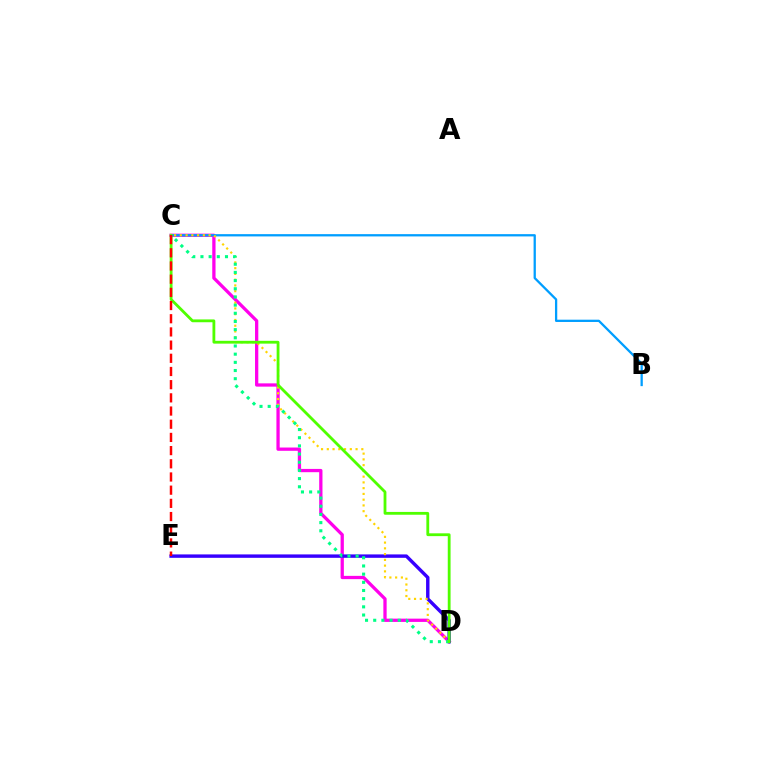{('C', 'D'): [{'color': '#ff00ed', 'line_style': 'solid', 'thickness': 2.36}, {'color': '#ffd500', 'line_style': 'dotted', 'thickness': 1.56}, {'color': '#00ff86', 'line_style': 'dotted', 'thickness': 2.22}, {'color': '#4fff00', 'line_style': 'solid', 'thickness': 2.03}], ('B', 'C'): [{'color': '#009eff', 'line_style': 'solid', 'thickness': 1.64}], ('D', 'E'): [{'color': '#3700ff', 'line_style': 'solid', 'thickness': 2.46}], ('C', 'E'): [{'color': '#ff0000', 'line_style': 'dashed', 'thickness': 1.79}]}